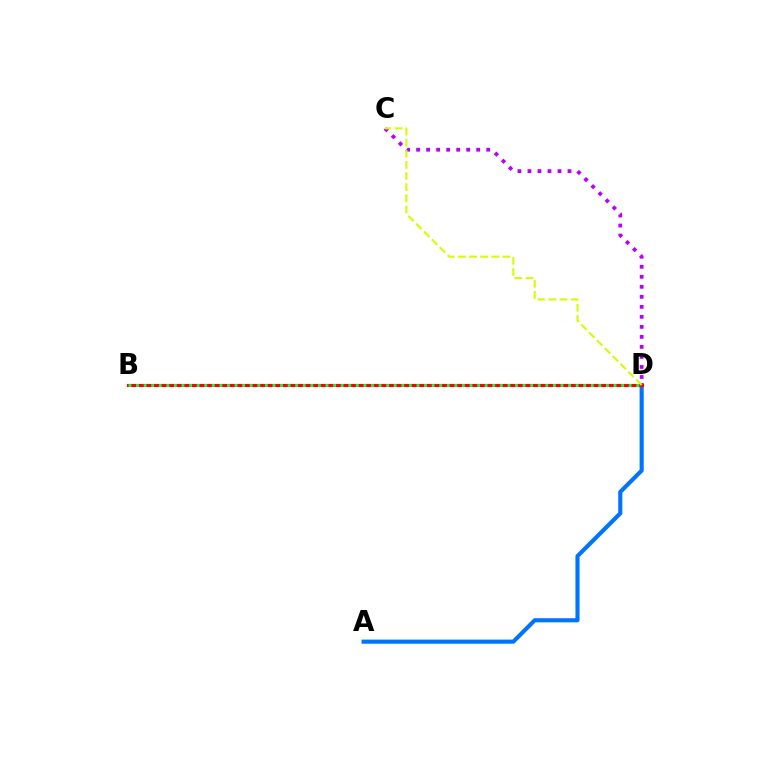{('A', 'D'): [{'color': '#0074ff', 'line_style': 'solid', 'thickness': 2.97}], ('C', 'D'): [{'color': '#b900ff', 'line_style': 'dotted', 'thickness': 2.72}, {'color': '#d1ff00', 'line_style': 'dashed', 'thickness': 1.51}], ('B', 'D'): [{'color': '#ff0000', 'line_style': 'solid', 'thickness': 2.27}, {'color': '#00ff5c', 'line_style': 'dotted', 'thickness': 2.06}]}